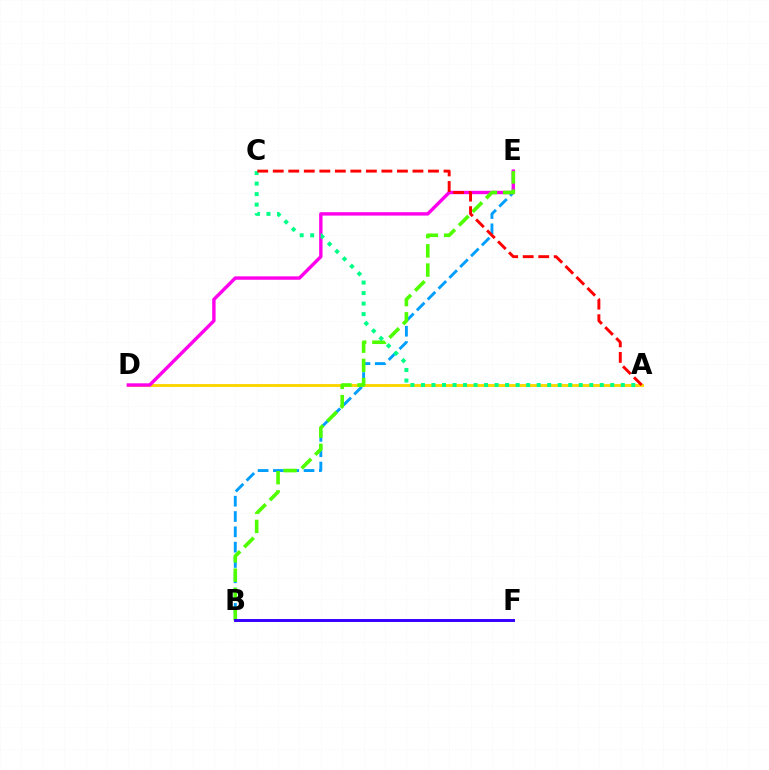{('B', 'E'): [{'color': '#009eff', 'line_style': 'dashed', 'thickness': 2.08}, {'color': '#4fff00', 'line_style': 'dashed', 'thickness': 2.61}], ('A', 'D'): [{'color': '#ffd500', 'line_style': 'solid', 'thickness': 2.09}], ('D', 'E'): [{'color': '#ff00ed', 'line_style': 'solid', 'thickness': 2.45}], ('A', 'C'): [{'color': '#00ff86', 'line_style': 'dotted', 'thickness': 2.86}, {'color': '#ff0000', 'line_style': 'dashed', 'thickness': 2.11}], ('B', 'F'): [{'color': '#3700ff', 'line_style': 'solid', 'thickness': 2.13}]}